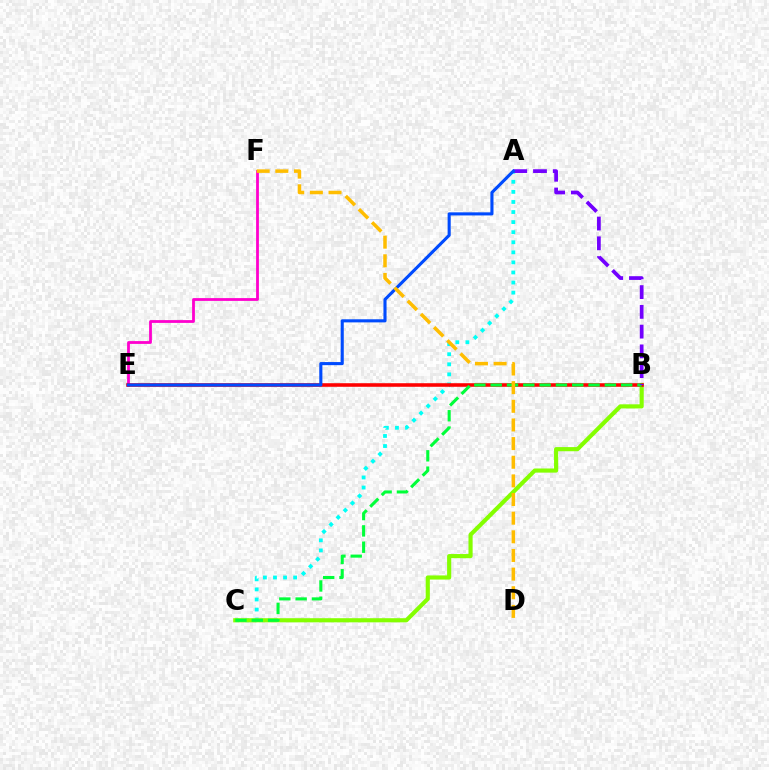{('A', 'C'): [{'color': '#00fff6', 'line_style': 'dotted', 'thickness': 2.74}], ('B', 'C'): [{'color': '#84ff00', 'line_style': 'solid', 'thickness': 2.98}, {'color': '#00ff39', 'line_style': 'dashed', 'thickness': 2.22}], ('E', 'F'): [{'color': '#ff00cf', 'line_style': 'solid', 'thickness': 2.01}], ('B', 'E'): [{'color': '#ff0000', 'line_style': 'solid', 'thickness': 2.57}], ('A', 'B'): [{'color': '#7200ff', 'line_style': 'dashed', 'thickness': 2.68}], ('A', 'E'): [{'color': '#004bff', 'line_style': 'solid', 'thickness': 2.23}], ('D', 'F'): [{'color': '#ffbd00', 'line_style': 'dashed', 'thickness': 2.53}]}